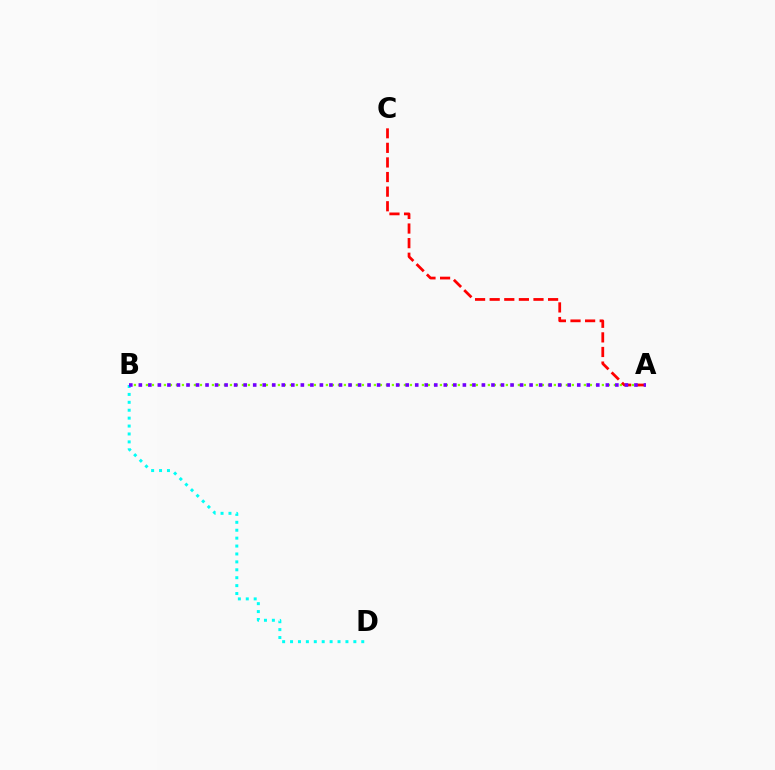{('A', 'B'): [{'color': '#84ff00', 'line_style': 'dotted', 'thickness': 1.63}, {'color': '#7200ff', 'line_style': 'dotted', 'thickness': 2.59}], ('A', 'C'): [{'color': '#ff0000', 'line_style': 'dashed', 'thickness': 1.98}], ('B', 'D'): [{'color': '#00fff6', 'line_style': 'dotted', 'thickness': 2.15}]}